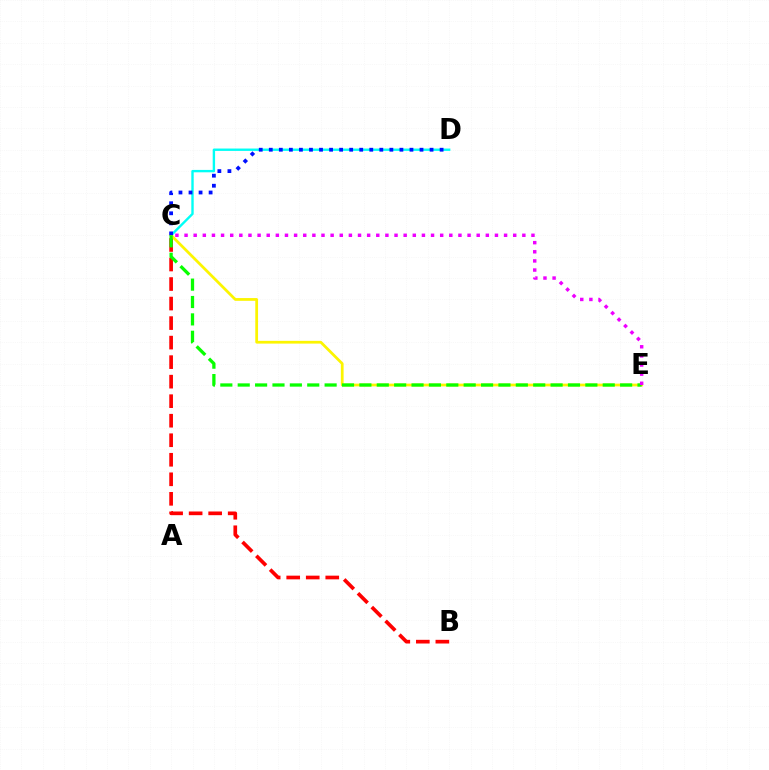{('B', 'C'): [{'color': '#ff0000', 'line_style': 'dashed', 'thickness': 2.65}], ('C', 'D'): [{'color': '#00fff6', 'line_style': 'solid', 'thickness': 1.72}, {'color': '#0010ff', 'line_style': 'dotted', 'thickness': 2.73}], ('C', 'E'): [{'color': '#fcf500', 'line_style': 'solid', 'thickness': 1.98}, {'color': '#08ff00', 'line_style': 'dashed', 'thickness': 2.36}, {'color': '#ee00ff', 'line_style': 'dotted', 'thickness': 2.48}]}